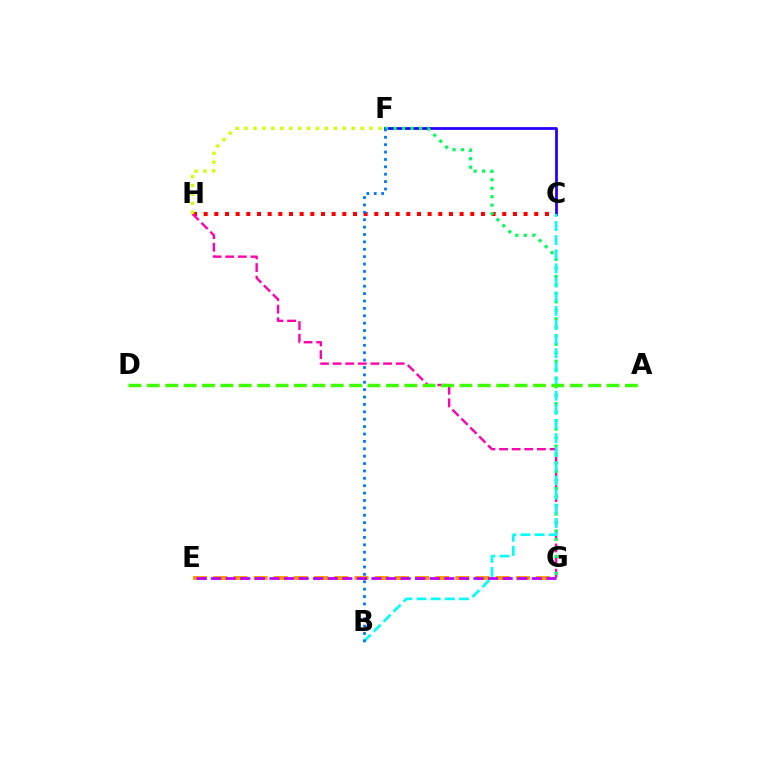{('E', 'G'): [{'color': '#ff9400', 'line_style': 'dashed', 'thickness': 2.74}, {'color': '#b900ff', 'line_style': 'dashed', 'thickness': 1.98}], ('C', 'H'): [{'color': '#ff0000', 'line_style': 'dotted', 'thickness': 2.9}], ('C', 'F'): [{'color': '#2500ff', 'line_style': 'solid', 'thickness': 1.99}], ('G', 'H'): [{'color': '#ff00ac', 'line_style': 'dashed', 'thickness': 1.71}], ('F', 'G'): [{'color': '#00ff5c', 'line_style': 'dotted', 'thickness': 2.31}], ('B', 'C'): [{'color': '#00fff6', 'line_style': 'dashed', 'thickness': 1.92}], ('B', 'F'): [{'color': '#0074ff', 'line_style': 'dotted', 'thickness': 2.01}], ('F', 'H'): [{'color': '#d1ff00', 'line_style': 'dotted', 'thickness': 2.42}], ('A', 'D'): [{'color': '#3dff00', 'line_style': 'dashed', 'thickness': 2.5}]}